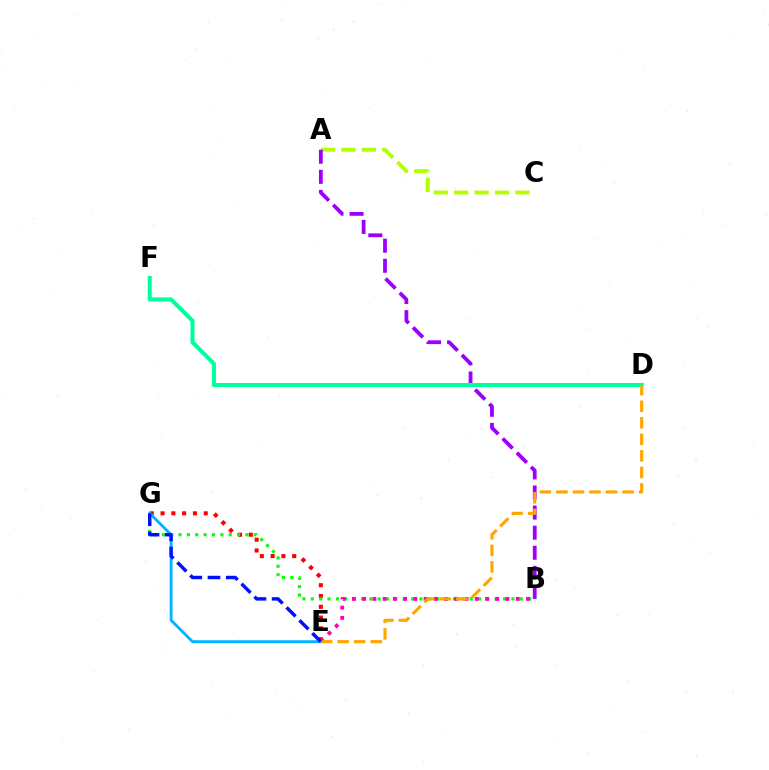{('E', 'G'): [{'color': '#ff0000', 'line_style': 'dotted', 'thickness': 2.93}, {'color': '#00b5ff', 'line_style': 'solid', 'thickness': 2.05}, {'color': '#0010ff', 'line_style': 'dashed', 'thickness': 2.48}], ('A', 'C'): [{'color': '#b3ff00', 'line_style': 'dashed', 'thickness': 2.78}], ('B', 'G'): [{'color': '#08ff00', 'line_style': 'dotted', 'thickness': 2.27}], ('A', 'B'): [{'color': '#9b00ff', 'line_style': 'dashed', 'thickness': 2.73}], ('B', 'E'): [{'color': '#ff00bd', 'line_style': 'dotted', 'thickness': 2.78}], ('D', 'F'): [{'color': '#00ff9d', 'line_style': 'solid', 'thickness': 2.93}], ('D', 'E'): [{'color': '#ffa500', 'line_style': 'dashed', 'thickness': 2.25}]}